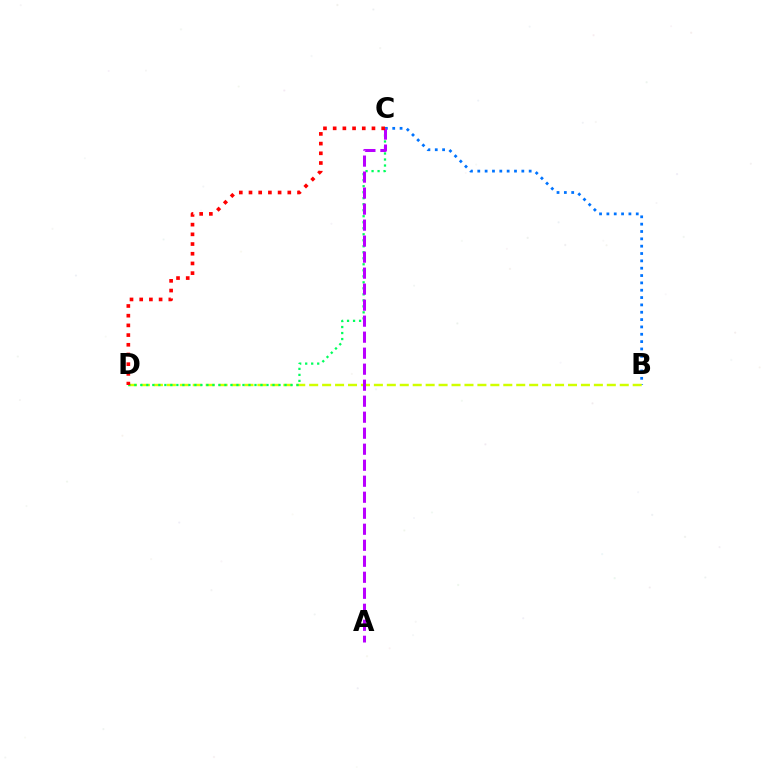{('B', 'C'): [{'color': '#0074ff', 'line_style': 'dotted', 'thickness': 1.99}], ('B', 'D'): [{'color': '#d1ff00', 'line_style': 'dashed', 'thickness': 1.76}], ('C', 'D'): [{'color': '#00ff5c', 'line_style': 'dotted', 'thickness': 1.63}, {'color': '#ff0000', 'line_style': 'dotted', 'thickness': 2.64}], ('A', 'C'): [{'color': '#b900ff', 'line_style': 'dashed', 'thickness': 2.17}]}